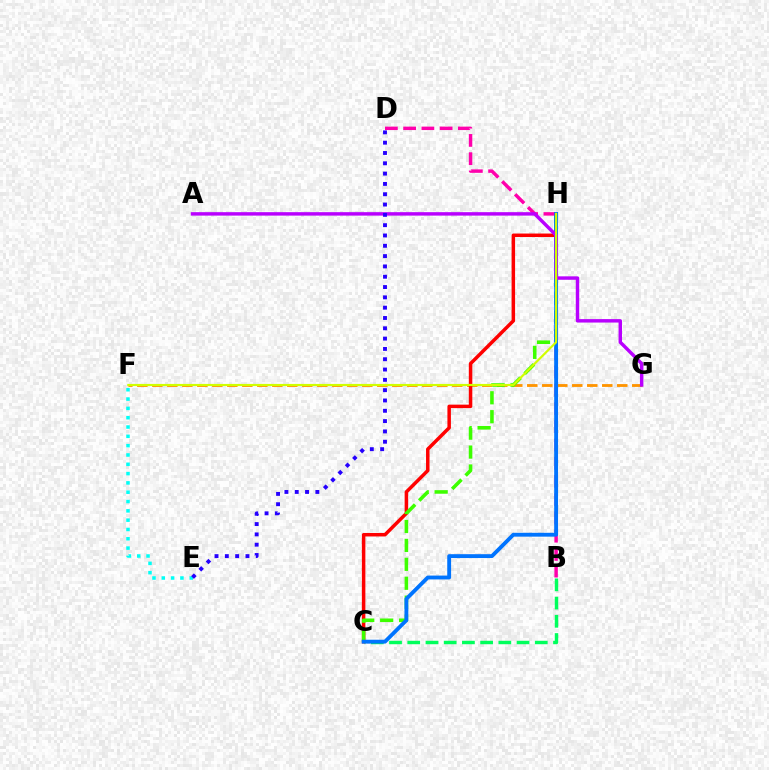{('E', 'F'): [{'color': '#00fff6', 'line_style': 'dotted', 'thickness': 2.53}], ('B', 'C'): [{'color': '#00ff5c', 'line_style': 'dashed', 'thickness': 2.47}], ('F', 'G'): [{'color': '#ff9400', 'line_style': 'dashed', 'thickness': 2.04}], ('B', 'D'): [{'color': '#ff00ac', 'line_style': 'dashed', 'thickness': 2.48}], ('C', 'H'): [{'color': '#ff0000', 'line_style': 'solid', 'thickness': 2.52}, {'color': '#3dff00', 'line_style': 'dashed', 'thickness': 2.57}, {'color': '#0074ff', 'line_style': 'solid', 'thickness': 2.78}], ('A', 'G'): [{'color': '#b900ff', 'line_style': 'solid', 'thickness': 2.47}], ('F', 'H'): [{'color': '#d1ff00', 'line_style': 'solid', 'thickness': 1.56}], ('D', 'E'): [{'color': '#2500ff', 'line_style': 'dotted', 'thickness': 2.8}]}